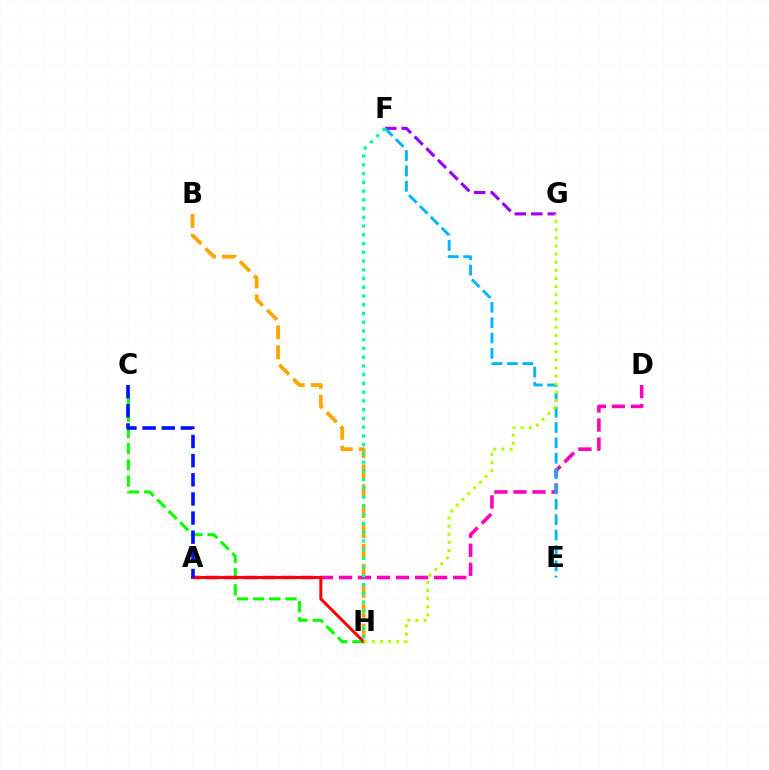{('C', 'H'): [{'color': '#08ff00', 'line_style': 'dashed', 'thickness': 2.2}], ('B', 'H'): [{'color': '#ffa500', 'line_style': 'dashed', 'thickness': 2.71}], ('A', 'D'): [{'color': '#ff00bd', 'line_style': 'dashed', 'thickness': 2.59}], ('A', 'H'): [{'color': '#ff0000', 'line_style': 'solid', 'thickness': 2.14}], ('F', 'G'): [{'color': '#9b00ff', 'line_style': 'dashed', 'thickness': 2.24}], ('A', 'C'): [{'color': '#0010ff', 'line_style': 'dashed', 'thickness': 2.6}], ('E', 'F'): [{'color': '#00b5ff', 'line_style': 'dashed', 'thickness': 2.09}], ('F', 'H'): [{'color': '#00ff9d', 'line_style': 'dotted', 'thickness': 2.38}], ('G', 'H'): [{'color': '#b3ff00', 'line_style': 'dotted', 'thickness': 2.21}]}